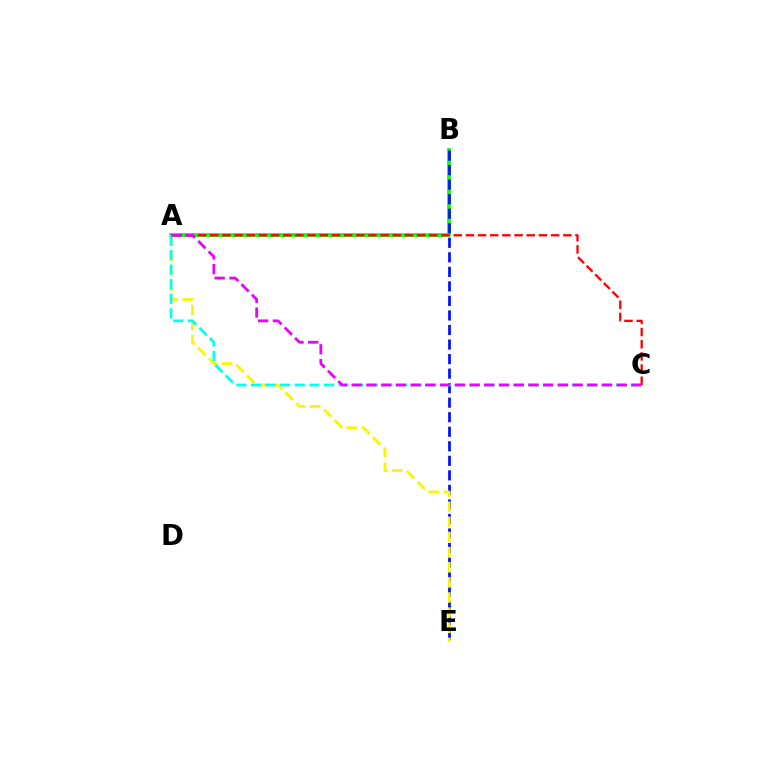{('A', 'B'): [{'color': '#08ff00', 'line_style': 'solid', 'thickness': 2.69}], ('B', 'E'): [{'color': '#0010ff', 'line_style': 'dashed', 'thickness': 1.97}], ('A', 'E'): [{'color': '#fcf500', 'line_style': 'dashed', 'thickness': 2.06}], ('A', 'C'): [{'color': '#00fff6', 'line_style': 'dashed', 'thickness': 1.98}, {'color': '#ff0000', 'line_style': 'dashed', 'thickness': 1.65}, {'color': '#ee00ff', 'line_style': 'dashed', 'thickness': 2.0}]}